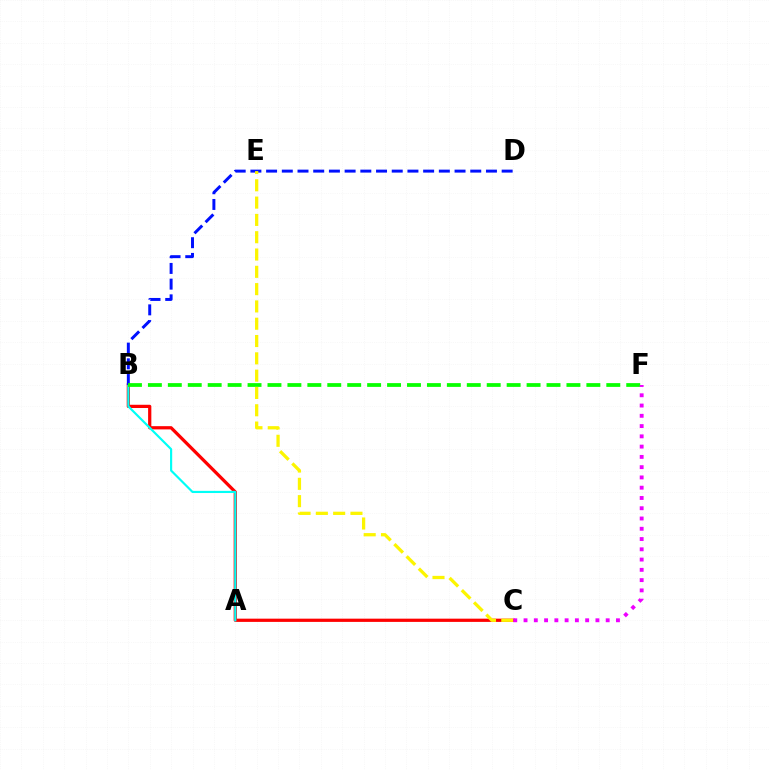{('B', 'C'): [{'color': '#ff0000', 'line_style': 'solid', 'thickness': 2.33}], ('A', 'B'): [{'color': '#00fff6', 'line_style': 'solid', 'thickness': 1.56}], ('B', 'D'): [{'color': '#0010ff', 'line_style': 'dashed', 'thickness': 2.13}], ('B', 'F'): [{'color': '#08ff00', 'line_style': 'dashed', 'thickness': 2.71}], ('C', 'E'): [{'color': '#fcf500', 'line_style': 'dashed', 'thickness': 2.35}], ('C', 'F'): [{'color': '#ee00ff', 'line_style': 'dotted', 'thickness': 2.79}]}